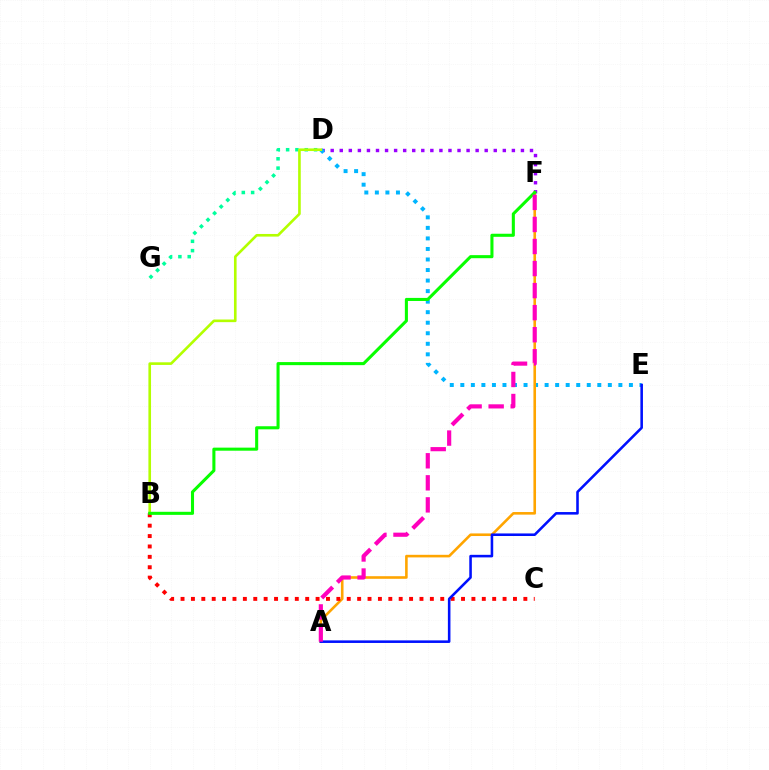{('D', 'F'): [{'color': '#9b00ff', 'line_style': 'dotted', 'thickness': 2.46}], ('D', 'G'): [{'color': '#00ff9d', 'line_style': 'dotted', 'thickness': 2.53}], ('D', 'E'): [{'color': '#00b5ff', 'line_style': 'dotted', 'thickness': 2.86}], ('B', 'D'): [{'color': '#b3ff00', 'line_style': 'solid', 'thickness': 1.89}], ('A', 'F'): [{'color': '#ffa500', 'line_style': 'solid', 'thickness': 1.87}, {'color': '#ff00bd', 'line_style': 'dashed', 'thickness': 3.0}], ('B', 'C'): [{'color': '#ff0000', 'line_style': 'dotted', 'thickness': 2.82}], ('A', 'E'): [{'color': '#0010ff', 'line_style': 'solid', 'thickness': 1.85}], ('B', 'F'): [{'color': '#08ff00', 'line_style': 'solid', 'thickness': 2.21}]}